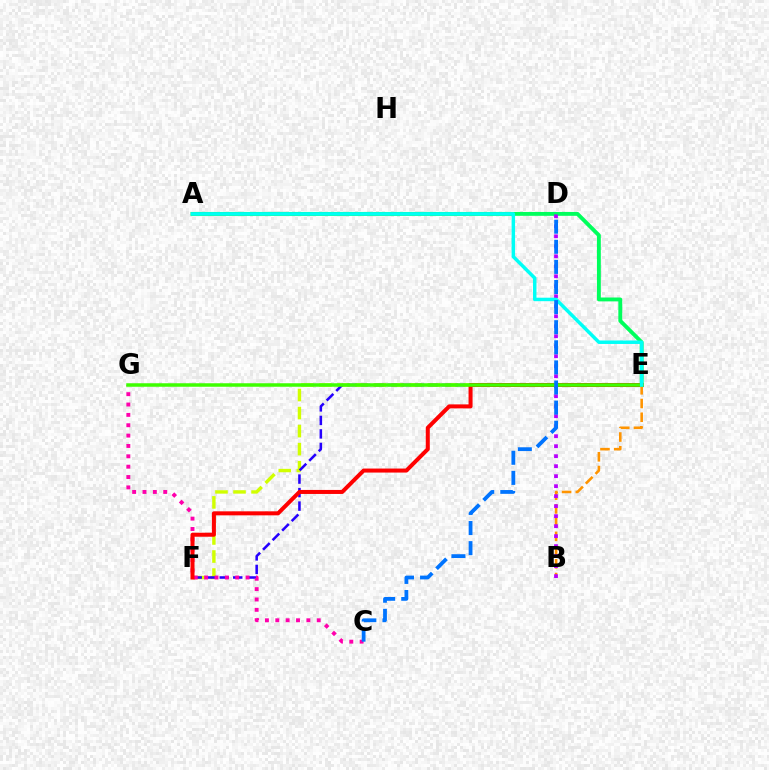{('E', 'F'): [{'color': '#d1ff00', 'line_style': 'dashed', 'thickness': 2.45}, {'color': '#2500ff', 'line_style': 'dashed', 'thickness': 1.83}, {'color': '#ff0000', 'line_style': 'solid', 'thickness': 2.89}], ('C', 'G'): [{'color': '#ff00ac', 'line_style': 'dotted', 'thickness': 2.81}], ('A', 'E'): [{'color': '#00ff5c', 'line_style': 'solid', 'thickness': 2.79}, {'color': '#00fff6', 'line_style': 'solid', 'thickness': 2.5}], ('B', 'E'): [{'color': '#ff9400', 'line_style': 'dashed', 'thickness': 1.86}], ('B', 'D'): [{'color': '#b900ff', 'line_style': 'dotted', 'thickness': 2.72}], ('E', 'G'): [{'color': '#3dff00', 'line_style': 'solid', 'thickness': 2.52}], ('C', 'D'): [{'color': '#0074ff', 'line_style': 'dashed', 'thickness': 2.73}]}